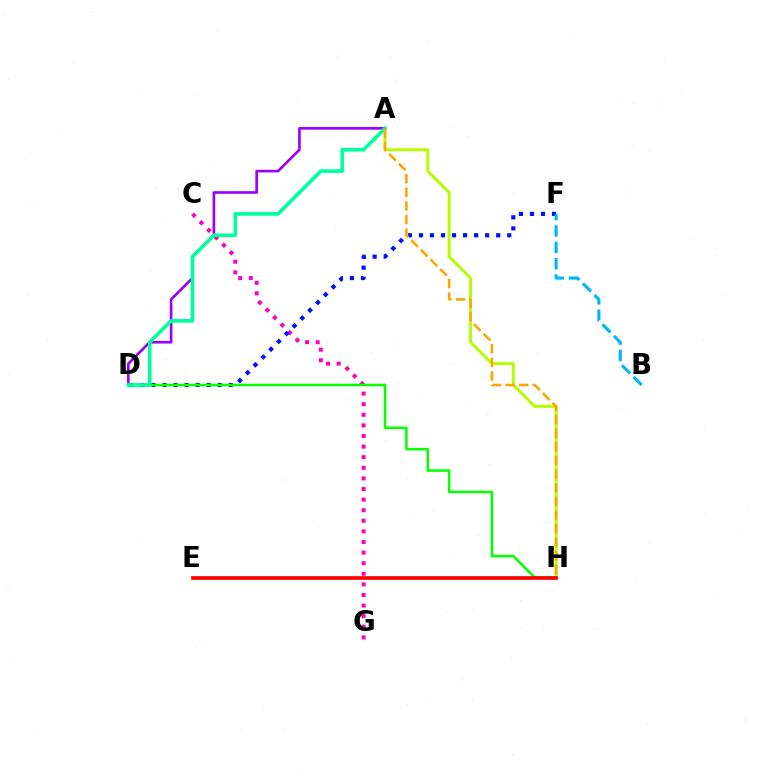{('A', 'H'): [{'color': '#b3ff00', 'line_style': 'solid', 'thickness': 2.13}, {'color': '#ffa500', 'line_style': 'dashed', 'thickness': 1.85}], ('C', 'G'): [{'color': '#ff00bd', 'line_style': 'dotted', 'thickness': 2.88}], ('D', 'F'): [{'color': '#0010ff', 'line_style': 'dotted', 'thickness': 3.0}], ('B', 'F'): [{'color': '#00b5ff', 'line_style': 'dashed', 'thickness': 2.22}], ('A', 'D'): [{'color': '#9b00ff', 'line_style': 'solid', 'thickness': 1.92}, {'color': '#00ff9d', 'line_style': 'solid', 'thickness': 2.61}], ('D', 'H'): [{'color': '#08ff00', 'line_style': 'solid', 'thickness': 1.82}], ('E', 'H'): [{'color': '#ff0000', 'line_style': 'solid', 'thickness': 2.65}]}